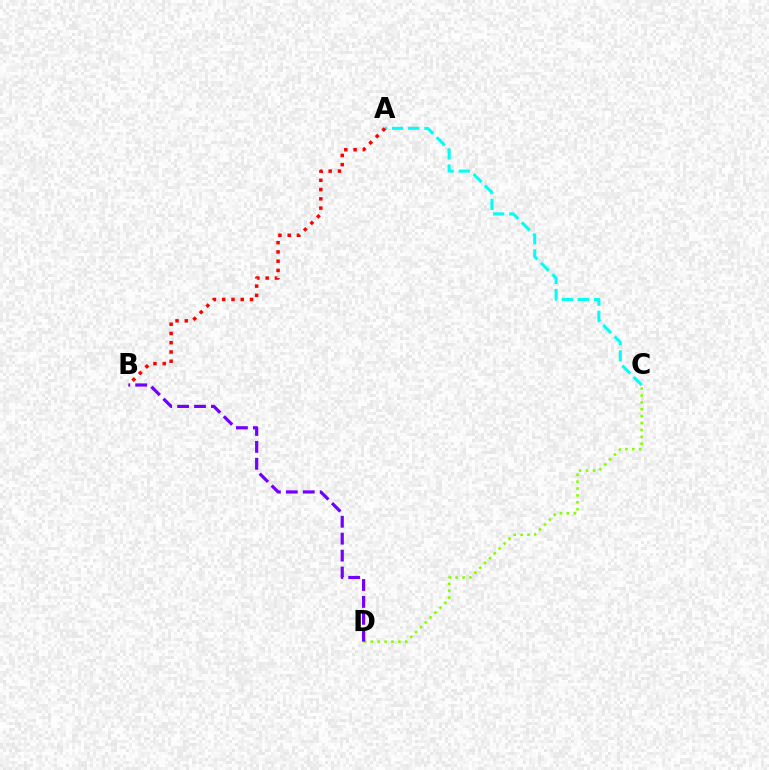{('A', 'C'): [{'color': '#00fff6', 'line_style': 'dashed', 'thickness': 2.19}], ('C', 'D'): [{'color': '#84ff00', 'line_style': 'dotted', 'thickness': 1.87}], ('B', 'D'): [{'color': '#7200ff', 'line_style': 'dashed', 'thickness': 2.3}], ('A', 'B'): [{'color': '#ff0000', 'line_style': 'dotted', 'thickness': 2.52}]}